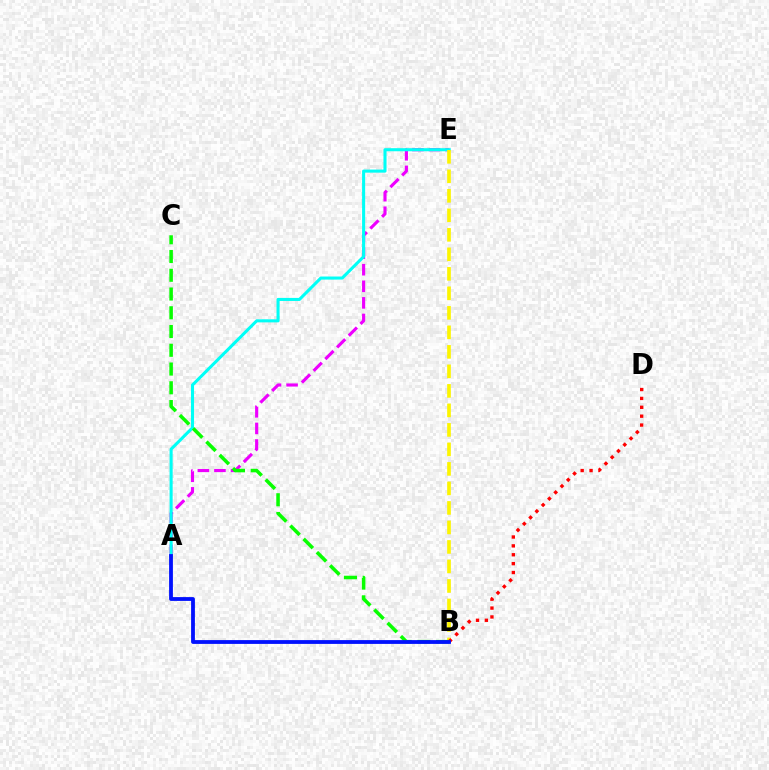{('A', 'E'): [{'color': '#ee00ff', 'line_style': 'dashed', 'thickness': 2.25}, {'color': '#00fff6', 'line_style': 'solid', 'thickness': 2.21}], ('B', 'E'): [{'color': '#fcf500', 'line_style': 'dashed', 'thickness': 2.65}], ('B', 'C'): [{'color': '#08ff00', 'line_style': 'dashed', 'thickness': 2.55}], ('B', 'D'): [{'color': '#ff0000', 'line_style': 'dotted', 'thickness': 2.41}], ('A', 'B'): [{'color': '#0010ff', 'line_style': 'solid', 'thickness': 2.74}]}